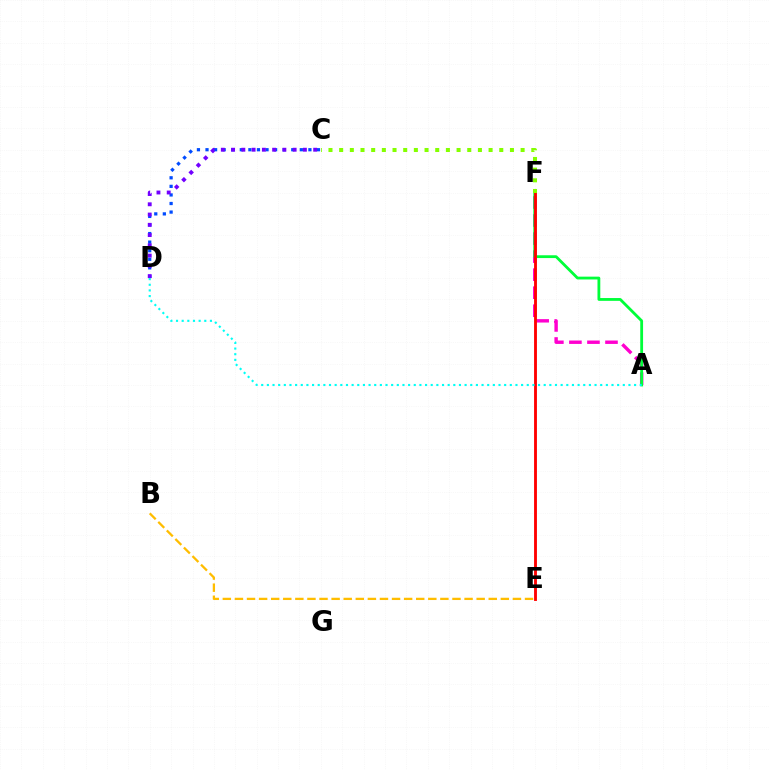{('A', 'F'): [{'color': '#ff00cf', 'line_style': 'dashed', 'thickness': 2.45}, {'color': '#00ff39', 'line_style': 'solid', 'thickness': 2.02}], ('E', 'F'): [{'color': '#ff0000', 'line_style': 'solid', 'thickness': 2.06}], ('C', 'F'): [{'color': '#84ff00', 'line_style': 'dotted', 'thickness': 2.9}], ('B', 'E'): [{'color': '#ffbd00', 'line_style': 'dashed', 'thickness': 1.64}], ('C', 'D'): [{'color': '#004bff', 'line_style': 'dotted', 'thickness': 2.33}, {'color': '#7200ff', 'line_style': 'dotted', 'thickness': 2.79}], ('A', 'D'): [{'color': '#00fff6', 'line_style': 'dotted', 'thickness': 1.54}]}